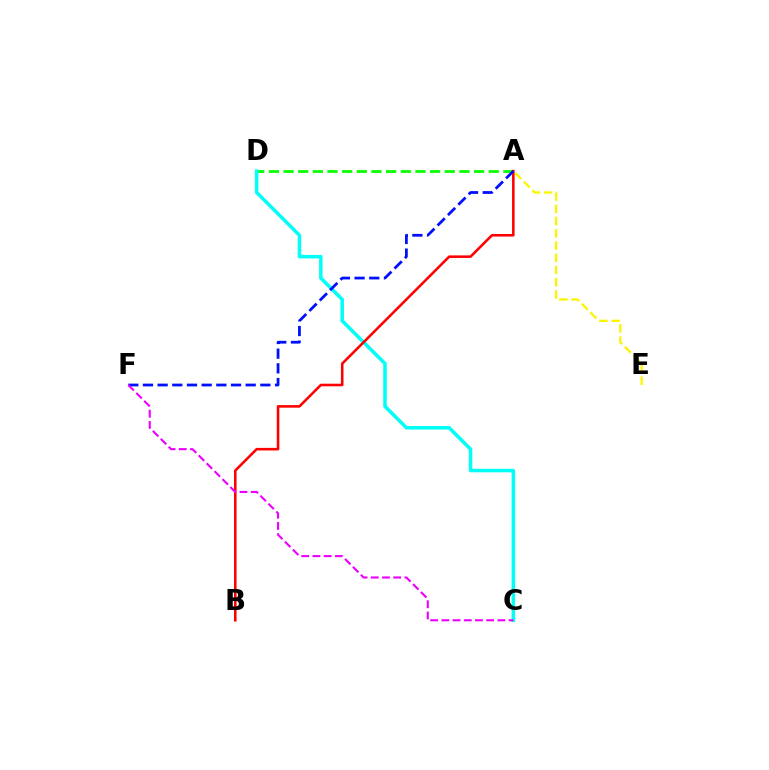{('A', 'D'): [{'color': '#08ff00', 'line_style': 'dashed', 'thickness': 1.99}], ('C', 'D'): [{'color': '#00fff6', 'line_style': 'solid', 'thickness': 2.52}], ('A', 'B'): [{'color': '#ff0000', 'line_style': 'solid', 'thickness': 1.86}], ('A', 'F'): [{'color': '#0010ff', 'line_style': 'dashed', 'thickness': 1.99}], ('C', 'F'): [{'color': '#ee00ff', 'line_style': 'dashed', 'thickness': 1.52}], ('A', 'E'): [{'color': '#fcf500', 'line_style': 'dashed', 'thickness': 1.66}]}